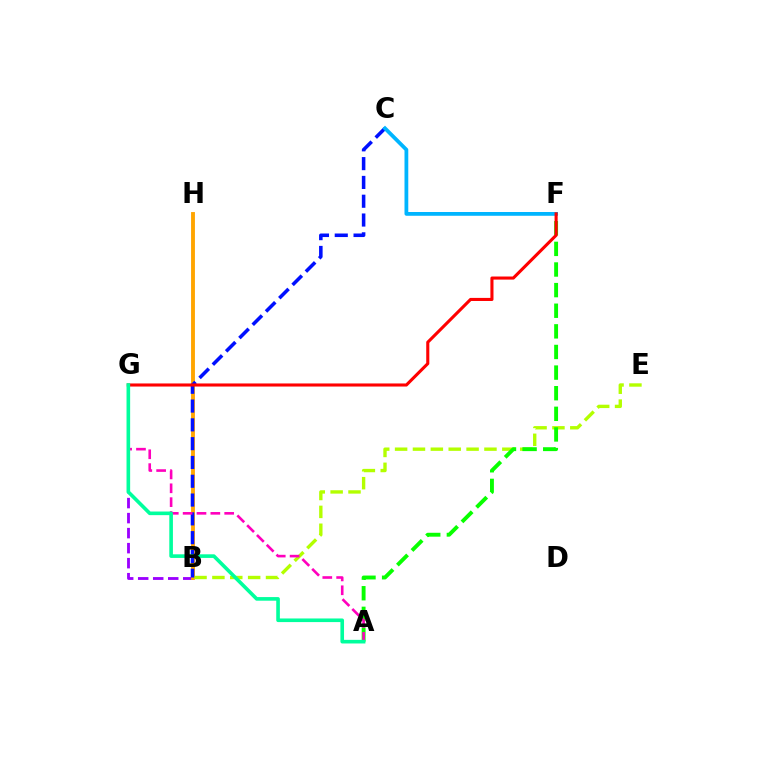{('B', 'G'): [{'color': '#9b00ff', 'line_style': 'dashed', 'thickness': 2.04}], ('B', 'H'): [{'color': '#ffa500', 'line_style': 'solid', 'thickness': 2.78}], ('B', 'E'): [{'color': '#b3ff00', 'line_style': 'dashed', 'thickness': 2.43}], ('B', 'C'): [{'color': '#0010ff', 'line_style': 'dashed', 'thickness': 2.55}], ('A', 'F'): [{'color': '#08ff00', 'line_style': 'dashed', 'thickness': 2.8}], ('C', 'F'): [{'color': '#00b5ff', 'line_style': 'solid', 'thickness': 2.72}], ('A', 'G'): [{'color': '#ff00bd', 'line_style': 'dashed', 'thickness': 1.88}, {'color': '#00ff9d', 'line_style': 'solid', 'thickness': 2.61}], ('F', 'G'): [{'color': '#ff0000', 'line_style': 'solid', 'thickness': 2.22}]}